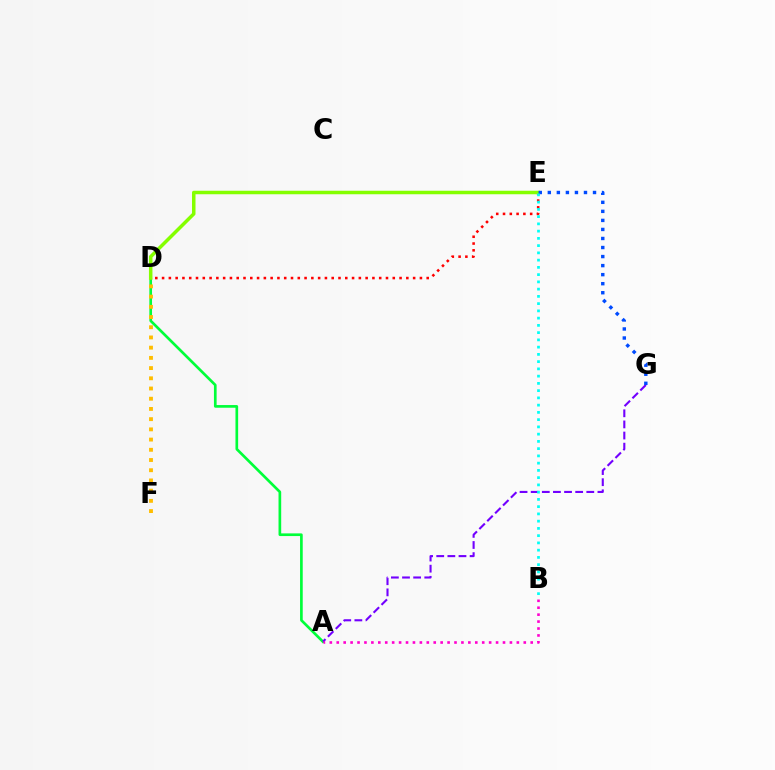{('A', 'D'): [{'color': '#00ff39', 'line_style': 'solid', 'thickness': 1.93}], ('D', 'E'): [{'color': '#ff0000', 'line_style': 'dotted', 'thickness': 1.84}, {'color': '#84ff00', 'line_style': 'solid', 'thickness': 2.52}], ('A', 'G'): [{'color': '#7200ff', 'line_style': 'dashed', 'thickness': 1.51}], ('D', 'F'): [{'color': '#ffbd00', 'line_style': 'dotted', 'thickness': 2.77}], ('A', 'B'): [{'color': '#ff00cf', 'line_style': 'dotted', 'thickness': 1.88}], ('E', 'G'): [{'color': '#004bff', 'line_style': 'dotted', 'thickness': 2.46}], ('B', 'E'): [{'color': '#00fff6', 'line_style': 'dotted', 'thickness': 1.97}]}